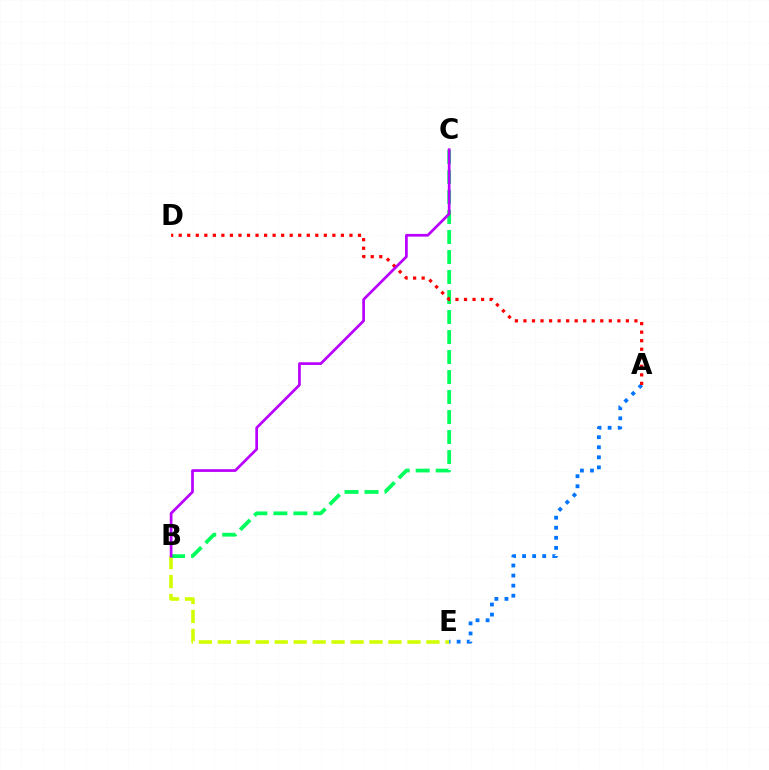{('A', 'E'): [{'color': '#0074ff', 'line_style': 'dotted', 'thickness': 2.74}], ('B', 'E'): [{'color': '#d1ff00', 'line_style': 'dashed', 'thickness': 2.58}], ('B', 'C'): [{'color': '#00ff5c', 'line_style': 'dashed', 'thickness': 2.72}, {'color': '#b900ff', 'line_style': 'solid', 'thickness': 1.95}], ('A', 'D'): [{'color': '#ff0000', 'line_style': 'dotted', 'thickness': 2.32}]}